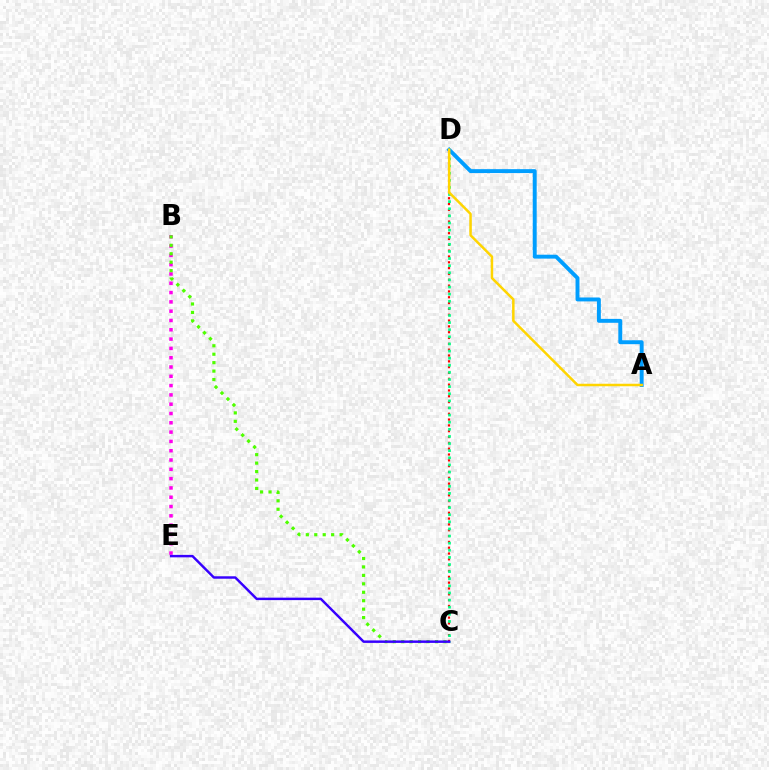{('B', 'E'): [{'color': '#ff00ed', 'line_style': 'dotted', 'thickness': 2.53}], ('C', 'D'): [{'color': '#ff0000', 'line_style': 'dotted', 'thickness': 1.58}, {'color': '#00ff86', 'line_style': 'dotted', 'thickness': 1.93}], ('B', 'C'): [{'color': '#4fff00', 'line_style': 'dotted', 'thickness': 2.29}], ('A', 'D'): [{'color': '#009eff', 'line_style': 'solid', 'thickness': 2.82}, {'color': '#ffd500', 'line_style': 'solid', 'thickness': 1.8}], ('C', 'E'): [{'color': '#3700ff', 'line_style': 'solid', 'thickness': 1.77}]}